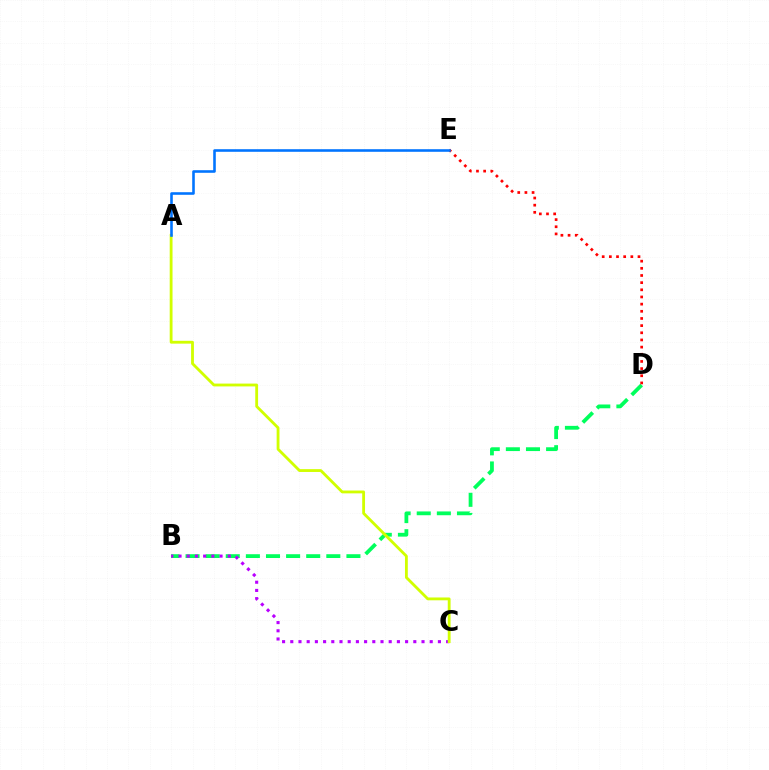{('B', 'D'): [{'color': '#00ff5c', 'line_style': 'dashed', 'thickness': 2.73}], ('B', 'C'): [{'color': '#b900ff', 'line_style': 'dotted', 'thickness': 2.23}], ('A', 'C'): [{'color': '#d1ff00', 'line_style': 'solid', 'thickness': 2.04}], ('D', 'E'): [{'color': '#ff0000', 'line_style': 'dotted', 'thickness': 1.95}], ('A', 'E'): [{'color': '#0074ff', 'line_style': 'solid', 'thickness': 1.86}]}